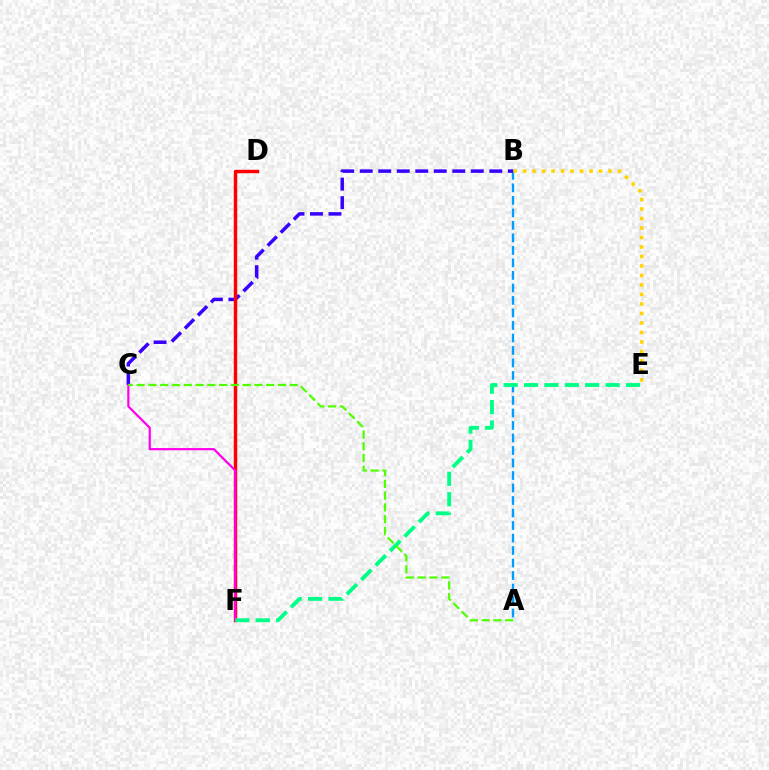{('A', 'B'): [{'color': '#009eff', 'line_style': 'dashed', 'thickness': 1.7}], ('B', 'C'): [{'color': '#3700ff', 'line_style': 'dashed', 'thickness': 2.51}], ('D', 'F'): [{'color': '#ff0000', 'line_style': 'solid', 'thickness': 2.47}], ('C', 'F'): [{'color': '#ff00ed', 'line_style': 'solid', 'thickness': 1.6}], ('E', 'F'): [{'color': '#00ff86', 'line_style': 'dashed', 'thickness': 2.77}], ('B', 'E'): [{'color': '#ffd500', 'line_style': 'dotted', 'thickness': 2.58}], ('A', 'C'): [{'color': '#4fff00', 'line_style': 'dashed', 'thickness': 1.6}]}